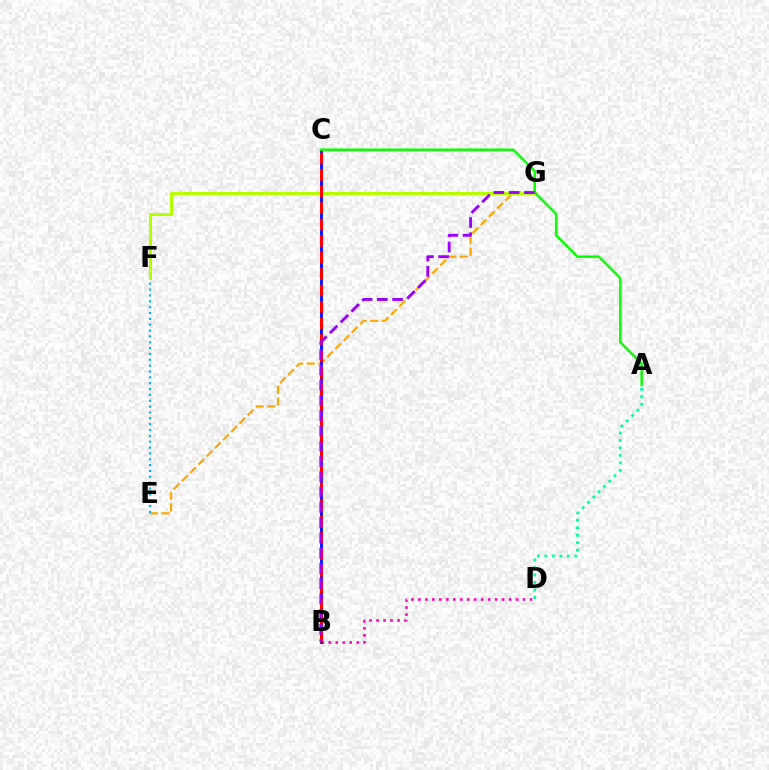{('E', 'G'): [{'color': '#ffa500', 'line_style': 'dashed', 'thickness': 1.58}], ('B', 'D'): [{'color': '#ff00bd', 'line_style': 'dotted', 'thickness': 1.9}], ('A', 'D'): [{'color': '#00ff9d', 'line_style': 'dotted', 'thickness': 2.04}], ('E', 'F'): [{'color': '#00b5ff', 'line_style': 'dotted', 'thickness': 1.59}], ('B', 'C'): [{'color': '#0010ff', 'line_style': 'solid', 'thickness': 2.06}, {'color': '#ff0000', 'line_style': 'dashed', 'thickness': 2.24}], ('F', 'G'): [{'color': '#b3ff00', 'line_style': 'solid', 'thickness': 2.21}], ('A', 'C'): [{'color': '#08ff00', 'line_style': 'solid', 'thickness': 1.78}], ('B', 'G'): [{'color': '#9b00ff', 'line_style': 'dashed', 'thickness': 2.07}]}